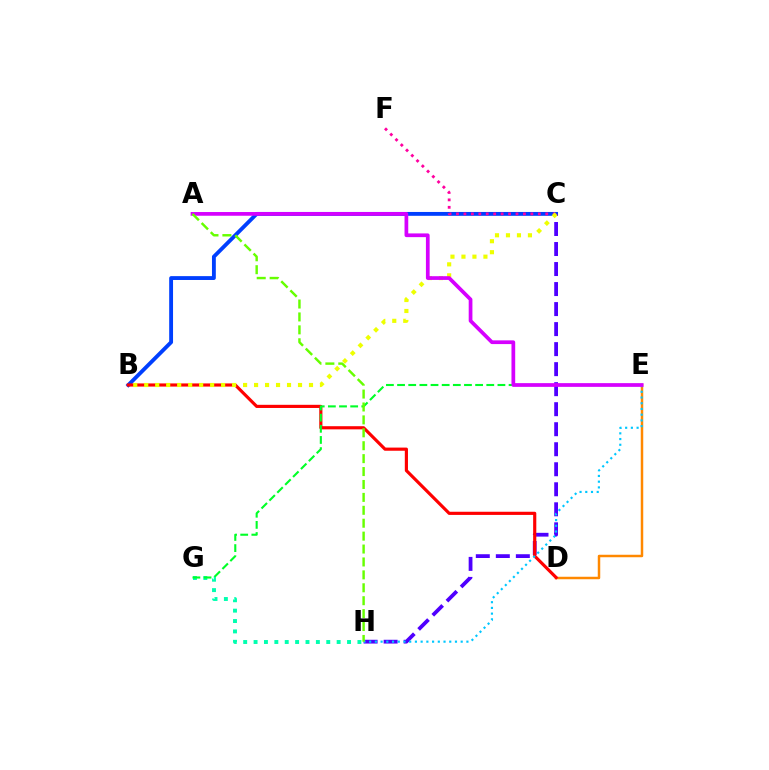{('B', 'C'): [{'color': '#003fff', 'line_style': 'solid', 'thickness': 2.78}, {'color': '#eeff00', 'line_style': 'dotted', 'thickness': 2.98}], ('C', 'H'): [{'color': '#4f00ff', 'line_style': 'dashed', 'thickness': 2.72}], ('D', 'E'): [{'color': '#ff8800', 'line_style': 'solid', 'thickness': 1.79}], ('C', 'F'): [{'color': '#ff00a0', 'line_style': 'dotted', 'thickness': 2.02}], ('G', 'H'): [{'color': '#00ffaf', 'line_style': 'dotted', 'thickness': 2.82}], ('B', 'D'): [{'color': '#ff0000', 'line_style': 'solid', 'thickness': 2.27}], ('E', 'H'): [{'color': '#00c7ff', 'line_style': 'dotted', 'thickness': 1.55}], ('E', 'G'): [{'color': '#00ff27', 'line_style': 'dashed', 'thickness': 1.51}], ('A', 'E'): [{'color': '#d600ff', 'line_style': 'solid', 'thickness': 2.68}], ('A', 'H'): [{'color': '#66ff00', 'line_style': 'dashed', 'thickness': 1.75}]}